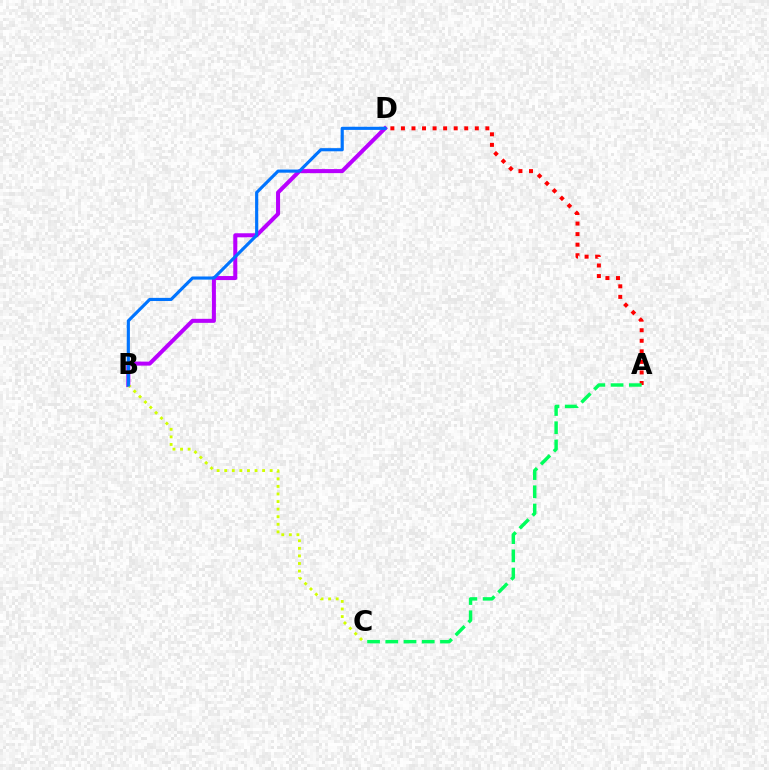{('A', 'D'): [{'color': '#ff0000', 'line_style': 'dotted', 'thickness': 2.87}], ('B', 'D'): [{'color': '#b900ff', 'line_style': 'solid', 'thickness': 2.9}, {'color': '#0074ff', 'line_style': 'solid', 'thickness': 2.26}], ('A', 'C'): [{'color': '#00ff5c', 'line_style': 'dashed', 'thickness': 2.48}], ('B', 'C'): [{'color': '#d1ff00', 'line_style': 'dotted', 'thickness': 2.06}]}